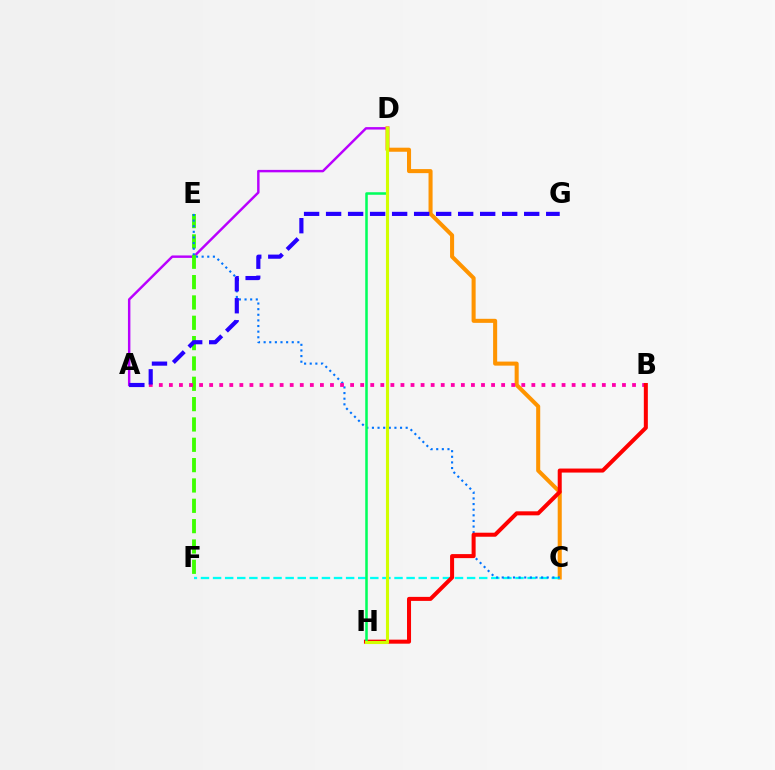{('A', 'D'): [{'color': '#b900ff', 'line_style': 'solid', 'thickness': 1.76}], ('C', 'D'): [{'color': '#ff9400', 'line_style': 'solid', 'thickness': 2.92}], ('C', 'F'): [{'color': '#00fff6', 'line_style': 'dashed', 'thickness': 1.64}], ('E', 'F'): [{'color': '#3dff00', 'line_style': 'dashed', 'thickness': 2.76}], ('C', 'E'): [{'color': '#0074ff', 'line_style': 'dotted', 'thickness': 1.53}], ('A', 'B'): [{'color': '#ff00ac', 'line_style': 'dotted', 'thickness': 2.74}], ('B', 'H'): [{'color': '#ff0000', 'line_style': 'solid', 'thickness': 2.9}], ('D', 'H'): [{'color': '#00ff5c', 'line_style': 'solid', 'thickness': 1.83}, {'color': '#d1ff00', 'line_style': 'solid', 'thickness': 2.23}], ('A', 'G'): [{'color': '#2500ff', 'line_style': 'dashed', 'thickness': 2.99}]}